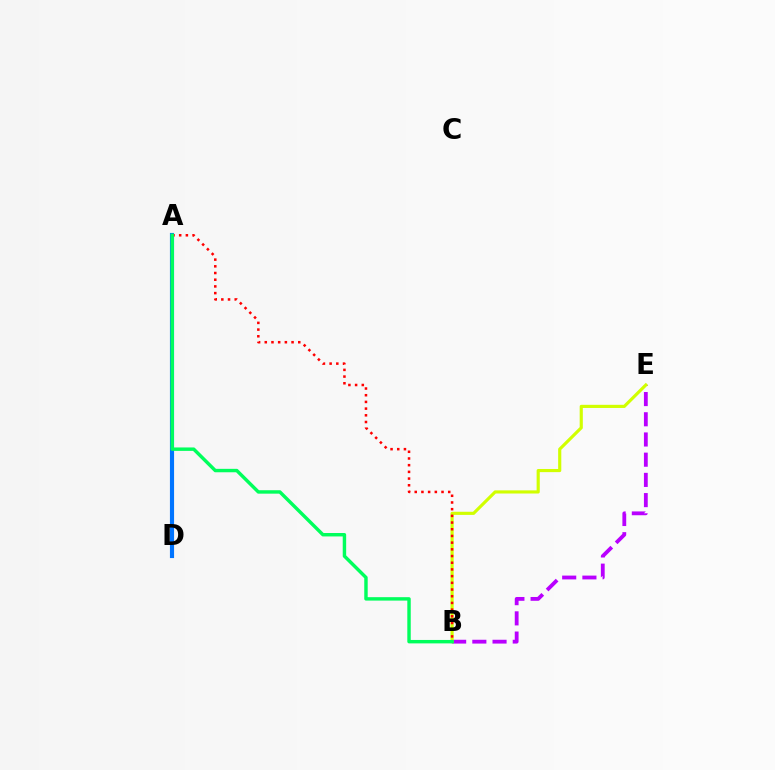{('B', 'E'): [{'color': '#b900ff', 'line_style': 'dashed', 'thickness': 2.75}, {'color': '#d1ff00', 'line_style': 'solid', 'thickness': 2.26}], ('A', 'D'): [{'color': '#0074ff', 'line_style': 'solid', 'thickness': 2.98}], ('A', 'B'): [{'color': '#ff0000', 'line_style': 'dotted', 'thickness': 1.82}, {'color': '#00ff5c', 'line_style': 'solid', 'thickness': 2.47}]}